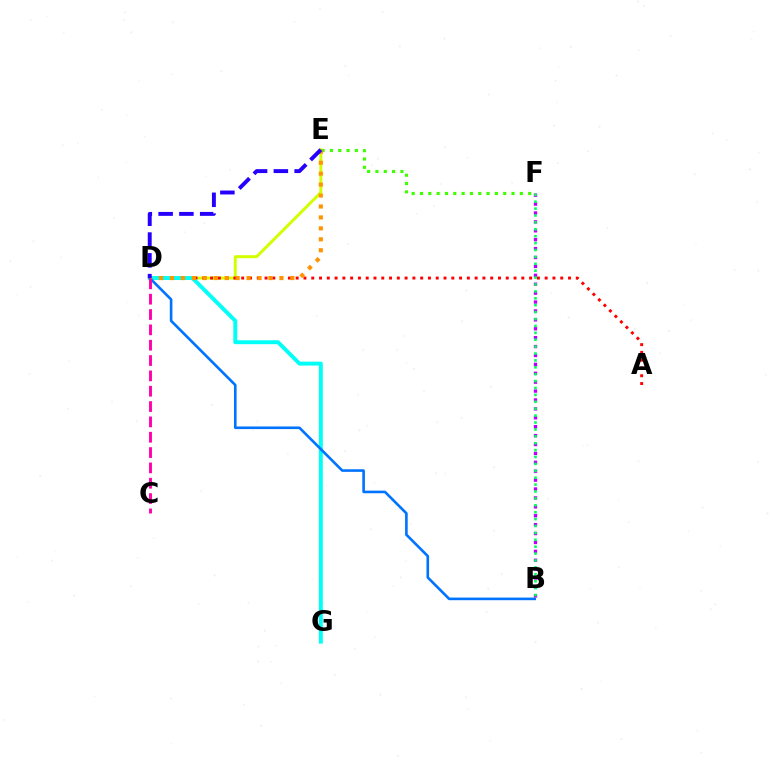{('D', 'E'): [{'color': '#d1ff00', 'line_style': 'solid', 'thickness': 2.14}, {'color': '#ff9400', 'line_style': 'dotted', 'thickness': 2.97}, {'color': '#2500ff', 'line_style': 'dashed', 'thickness': 2.82}], ('A', 'D'): [{'color': '#ff0000', 'line_style': 'dotted', 'thickness': 2.11}], ('B', 'F'): [{'color': '#b900ff', 'line_style': 'dotted', 'thickness': 2.42}, {'color': '#00ff5c', 'line_style': 'dotted', 'thickness': 1.87}], ('D', 'G'): [{'color': '#00fff6', 'line_style': 'solid', 'thickness': 2.82}], ('B', 'D'): [{'color': '#0074ff', 'line_style': 'solid', 'thickness': 1.89}], ('E', 'F'): [{'color': '#3dff00', 'line_style': 'dotted', 'thickness': 2.26}], ('C', 'D'): [{'color': '#ff00ac', 'line_style': 'dashed', 'thickness': 2.08}]}